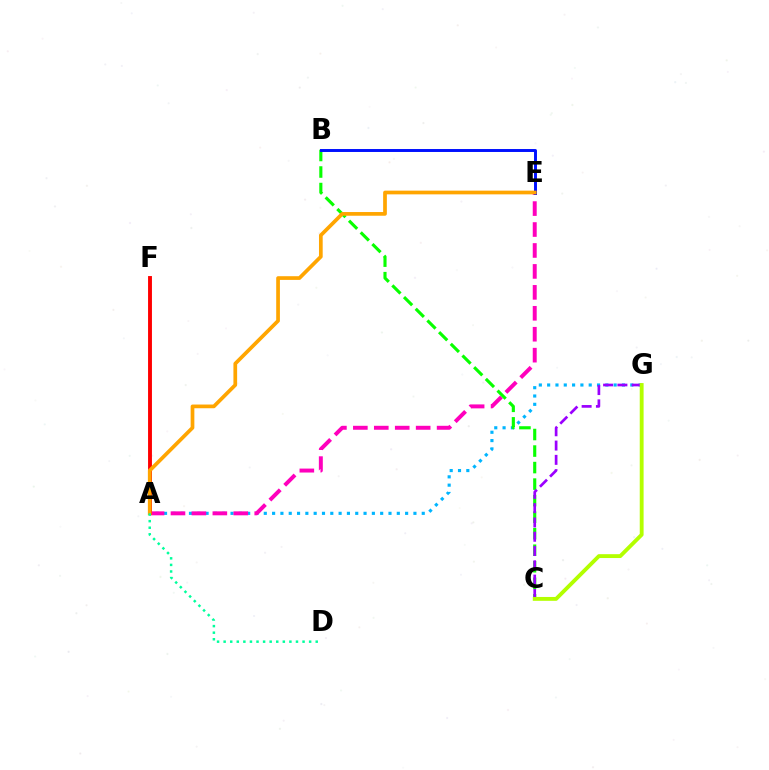{('A', 'G'): [{'color': '#00b5ff', 'line_style': 'dotted', 'thickness': 2.26}], ('A', 'E'): [{'color': '#ff00bd', 'line_style': 'dashed', 'thickness': 2.84}, {'color': '#ffa500', 'line_style': 'solid', 'thickness': 2.67}], ('B', 'C'): [{'color': '#08ff00', 'line_style': 'dashed', 'thickness': 2.25}], ('B', 'E'): [{'color': '#0010ff', 'line_style': 'solid', 'thickness': 2.12}], ('A', 'F'): [{'color': '#ff0000', 'line_style': 'solid', 'thickness': 2.79}], ('A', 'D'): [{'color': '#00ff9d', 'line_style': 'dotted', 'thickness': 1.79}], ('C', 'G'): [{'color': '#9b00ff', 'line_style': 'dashed', 'thickness': 1.94}, {'color': '#b3ff00', 'line_style': 'solid', 'thickness': 2.78}]}